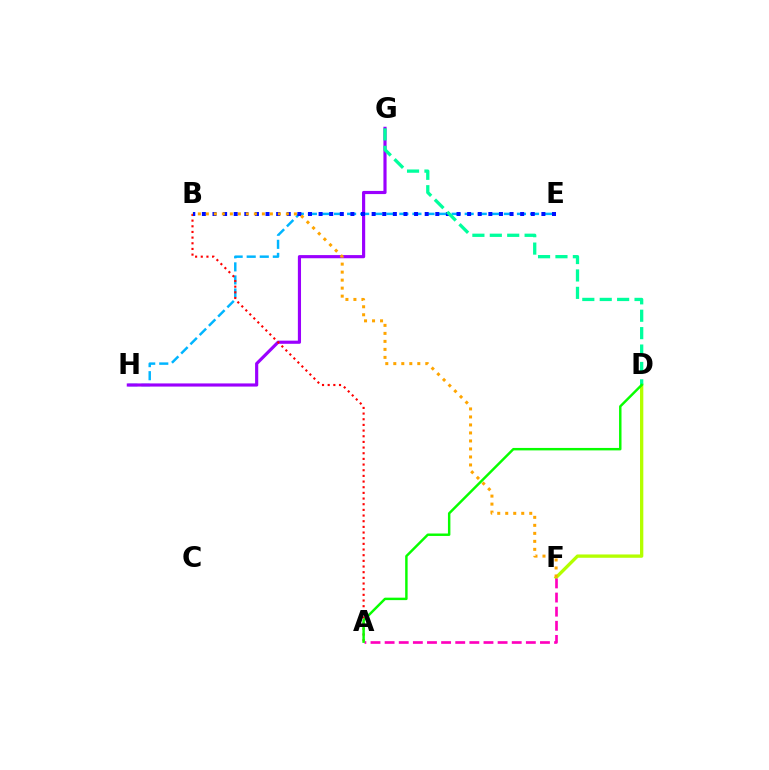{('E', 'H'): [{'color': '#00b5ff', 'line_style': 'dashed', 'thickness': 1.77}], ('D', 'F'): [{'color': '#b3ff00', 'line_style': 'solid', 'thickness': 2.39}], ('G', 'H'): [{'color': '#9b00ff', 'line_style': 'solid', 'thickness': 2.27}], ('A', 'F'): [{'color': '#ff00bd', 'line_style': 'dashed', 'thickness': 1.92}], ('A', 'B'): [{'color': '#ff0000', 'line_style': 'dotted', 'thickness': 1.54}], ('B', 'E'): [{'color': '#0010ff', 'line_style': 'dotted', 'thickness': 2.88}], ('D', 'G'): [{'color': '#00ff9d', 'line_style': 'dashed', 'thickness': 2.36}], ('A', 'D'): [{'color': '#08ff00', 'line_style': 'solid', 'thickness': 1.76}], ('B', 'F'): [{'color': '#ffa500', 'line_style': 'dotted', 'thickness': 2.17}]}